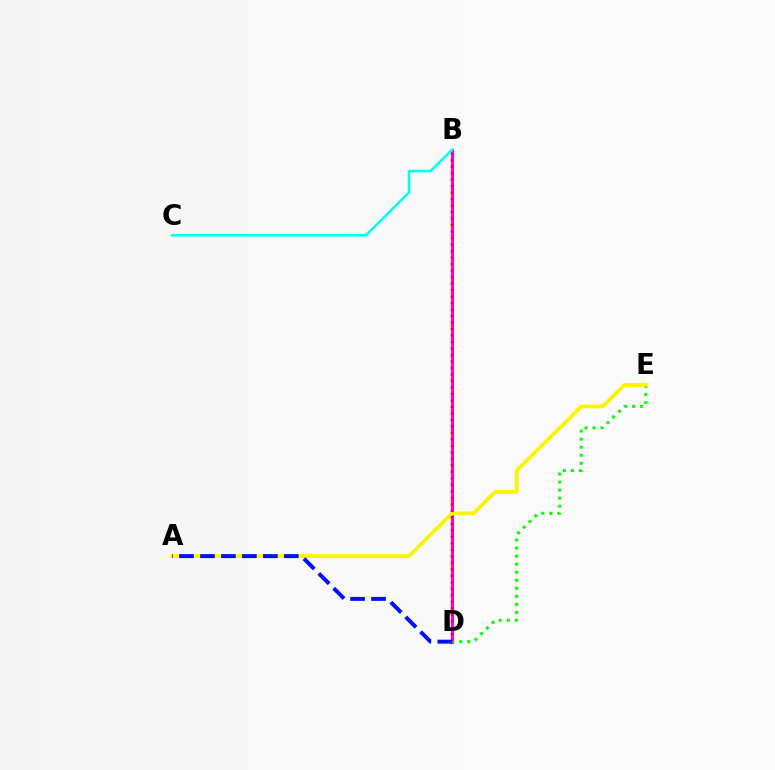{('B', 'D'): [{'color': '#ee00ff', 'line_style': 'solid', 'thickness': 2.27}, {'color': '#ff0000', 'line_style': 'dotted', 'thickness': 1.76}], ('D', 'E'): [{'color': '#08ff00', 'line_style': 'dotted', 'thickness': 2.19}], ('A', 'E'): [{'color': '#fcf500', 'line_style': 'solid', 'thickness': 2.74}], ('B', 'C'): [{'color': '#00fff6', 'line_style': 'solid', 'thickness': 1.86}], ('A', 'D'): [{'color': '#0010ff', 'line_style': 'dashed', 'thickness': 2.85}]}